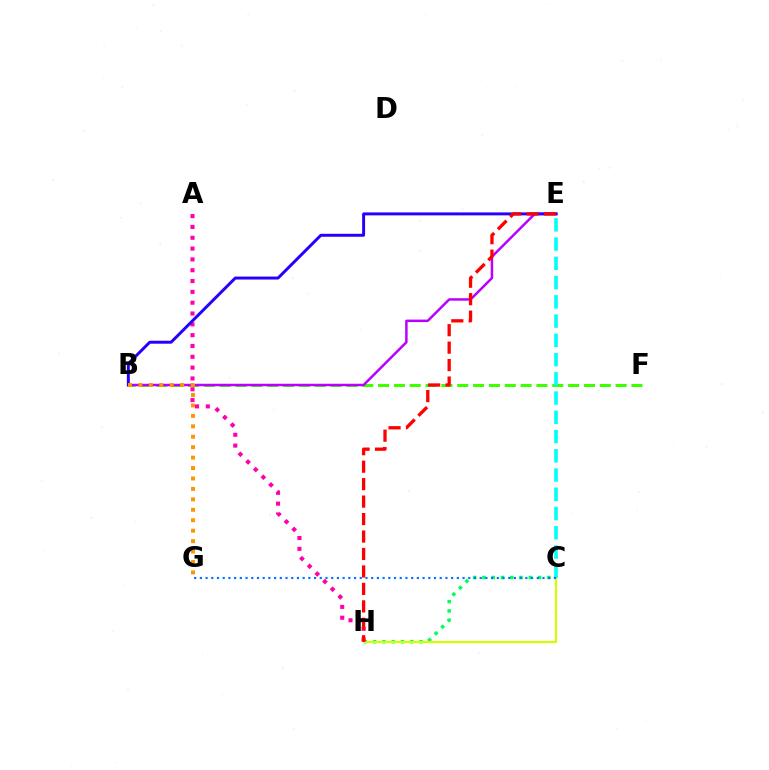{('C', 'H'): [{'color': '#00ff5c', 'line_style': 'dotted', 'thickness': 2.52}, {'color': '#d1ff00', 'line_style': 'solid', 'thickness': 1.56}], ('A', 'H'): [{'color': '#ff00ac', 'line_style': 'dotted', 'thickness': 2.94}], ('B', 'F'): [{'color': '#3dff00', 'line_style': 'dashed', 'thickness': 2.15}], ('B', 'E'): [{'color': '#b900ff', 'line_style': 'solid', 'thickness': 1.79}, {'color': '#2500ff', 'line_style': 'solid', 'thickness': 2.13}], ('C', 'E'): [{'color': '#00fff6', 'line_style': 'dashed', 'thickness': 2.61}], ('E', 'H'): [{'color': '#ff0000', 'line_style': 'dashed', 'thickness': 2.37}], ('C', 'G'): [{'color': '#0074ff', 'line_style': 'dotted', 'thickness': 1.55}], ('B', 'G'): [{'color': '#ff9400', 'line_style': 'dotted', 'thickness': 2.84}]}